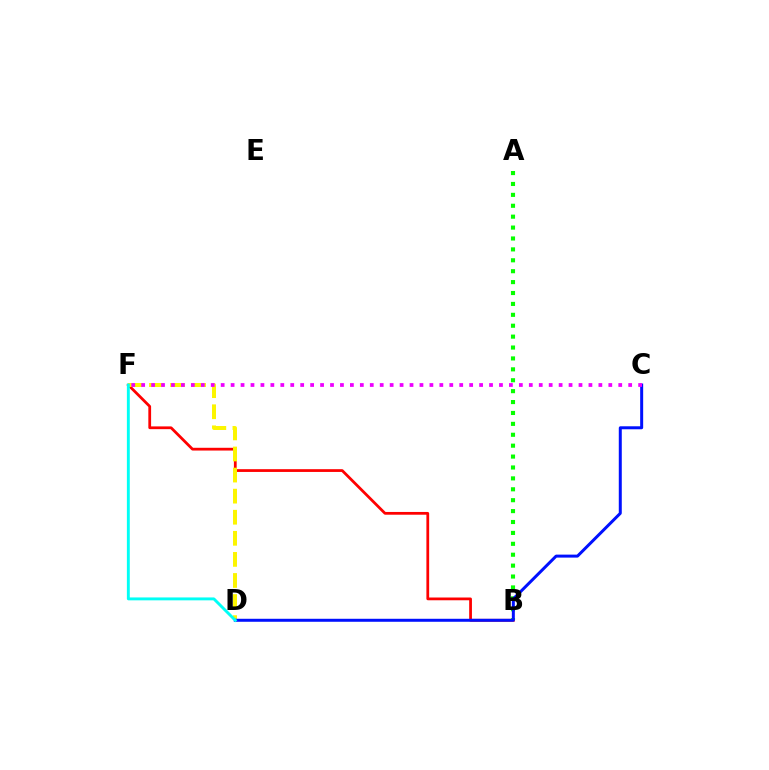{('B', 'F'): [{'color': '#ff0000', 'line_style': 'solid', 'thickness': 1.99}], ('A', 'B'): [{'color': '#08ff00', 'line_style': 'dotted', 'thickness': 2.96}], ('D', 'F'): [{'color': '#fcf500', 'line_style': 'dashed', 'thickness': 2.86}, {'color': '#00fff6', 'line_style': 'solid', 'thickness': 2.09}], ('C', 'D'): [{'color': '#0010ff', 'line_style': 'solid', 'thickness': 2.15}], ('C', 'F'): [{'color': '#ee00ff', 'line_style': 'dotted', 'thickness': 2.7}]}